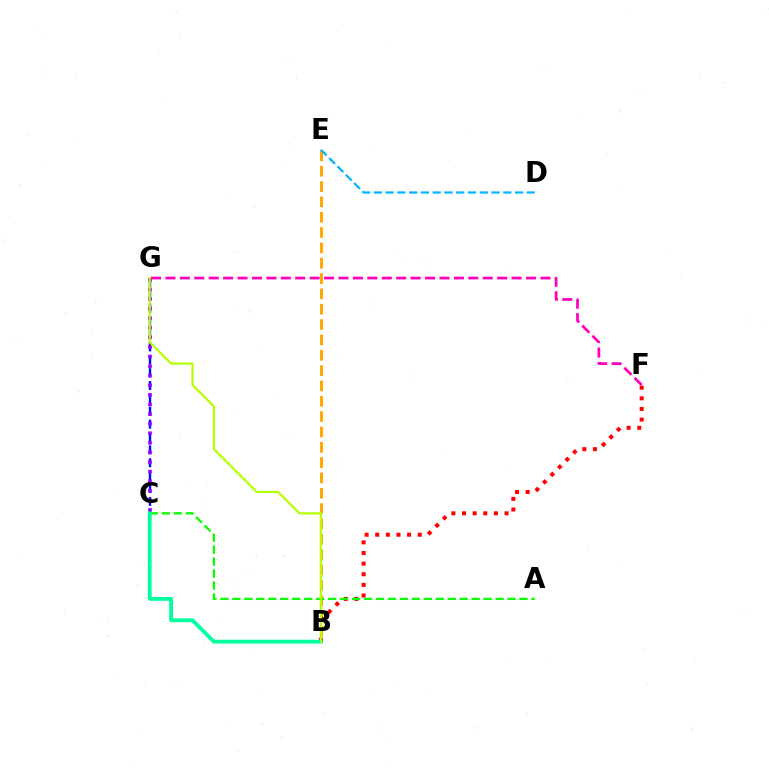{('B', 'E'): [{'color': '#ffa500', 'line_style': 'dashed', 'thickness': 2.08}], ('B', 'F'): [{'color': '#ff0000', 'line_style': 'dotted', 'thickness': 2.89}], ('C', 'G'): [{'color': '#0010ff', 'line_style': 'dashed', 'thickness': 1.75}, {'color': '#9b00ff', 'line_style': 'dotted', 'thickness': 2.61}], ('A', 'C'): [{'color': '#08ff00', 'line_style': 'dashed', 'thickness': 1.63}], ('D', 'E'): [{'color': '#00b5ff', 'line_style': 'dashed', 'thickness': 1.6}], ('F', 'G'): [{'color': '#ff00bd', 'line_style': 'dashed', 'thickness': 1.96}], ('B', 'C'): [{'color': '#00ff9d', 'line_style': 'solid', 'thickness': 2.74}], ('B', 'G'): [{'color': '#b3ff00', 'line_style': 'solid', 'thickness': 1.57}]}